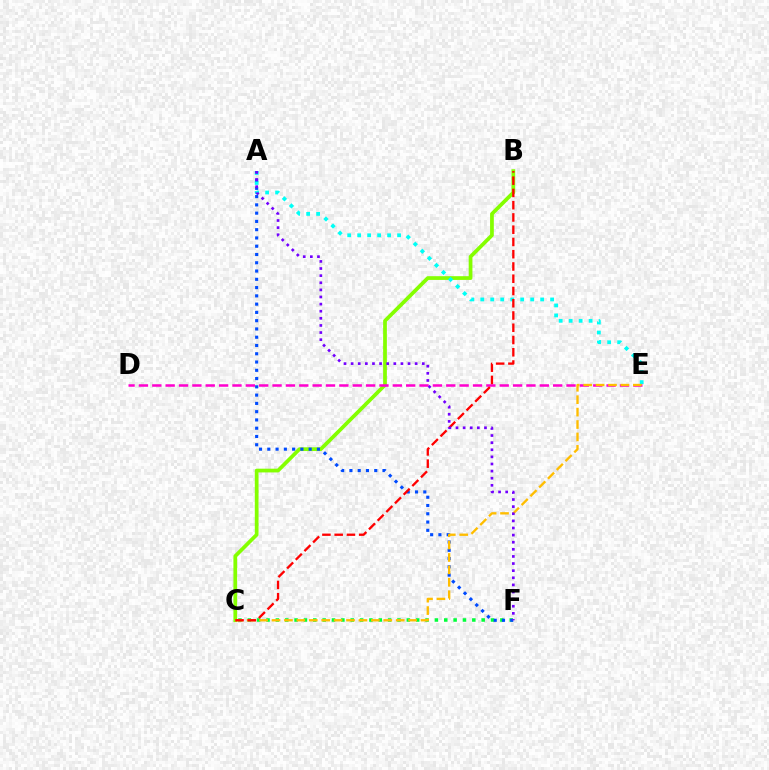{('B', 'C'): [{'color': '#84ff00', 'line_style': 'solid', 'thickness': 2.69}, {'color': '#ff0000', 'line_style': 'dashed', 'thickness': 1.67}], ('A', 'E'): [{'color': '#00fff6', 'line_style': 'dotted', 'thickness': 2.71}], ('D', 'E'): [{'color': '#ff00cf', 'line_style': 'dashed', 'thickness': 1.82}], ('C', 'F'): [{'color': '#00ff39', 'line_style': 'dotted', 'thickness': 2.54}], ('A', 'F'): [{'color': '#004bff', 'line_style': 'dotted', 'thickness': 2.25}, {'color': '#7200ff', 'line_style': 'dotted', 'thickness': 1.93}], ('C', 'E'): [{'color': '#ffbd00', 'line_style': 'dashed', 'thickness': 1.69}]}